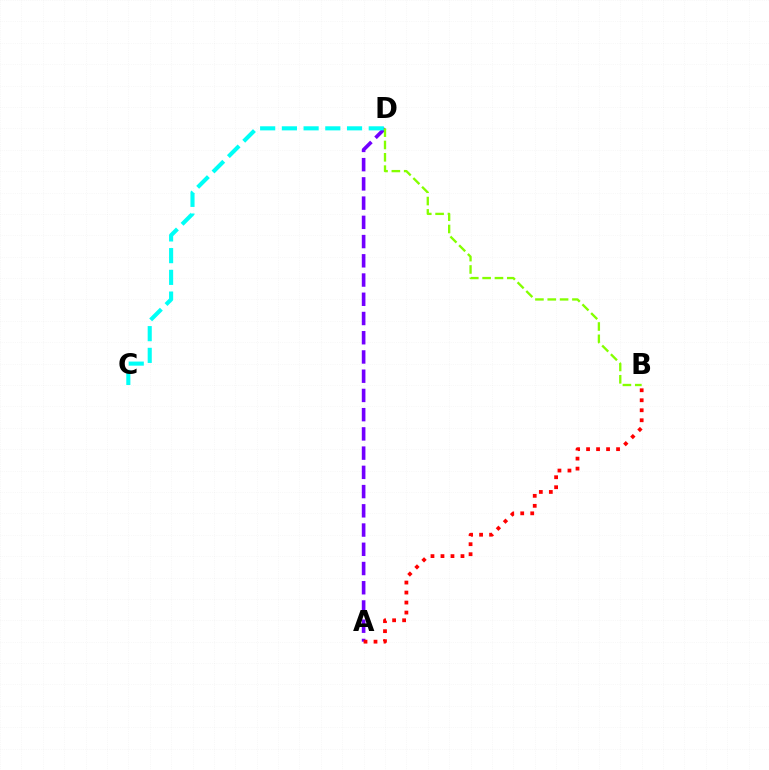{('A', 'D'): [{'color': '#7200ff', 'line_style': 'dashed', 'thickness': 2.61}], ('A', 'B'): [{'color': '#ff0000', 'line_style': 'dotted', 'thickness': 2.72}], ('C', 'D'): [{'color': '#00fff6', 'line_style': 'dashed', 'thickness': 2.95}], ('B', 'D'): [{'color': '#84ff00', 'line_style': 'dashed', 'thickness': 1.68}]}